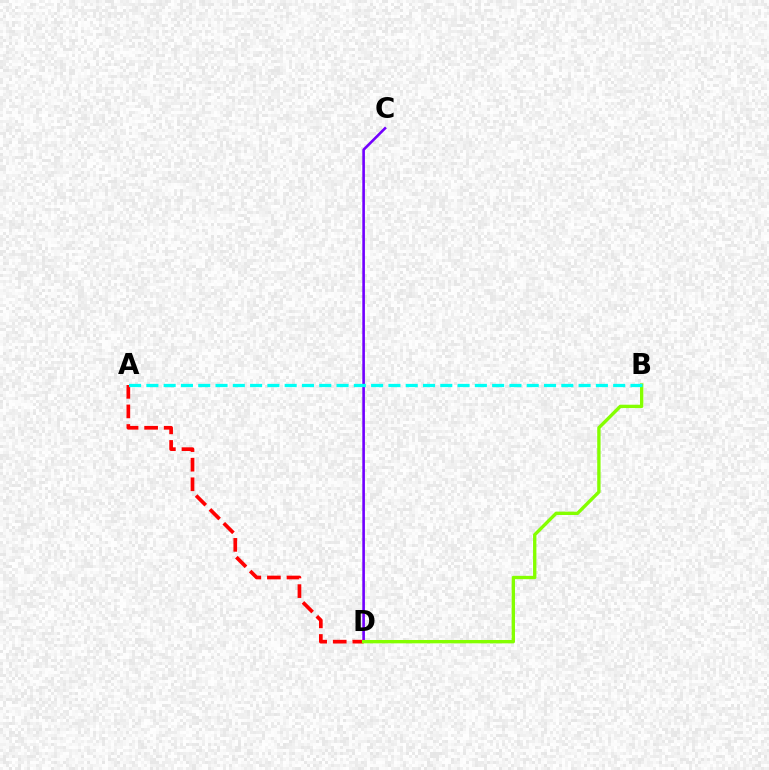{('C', 'D'): [{'color': '#7200ff', 'line_style': 'solid', 'thickness': 1.89}], ('A', 'D'): [{'color': '#ff0000', 'line_style': 'dashed', 'thickness': 2.66}], ('B', 'D'): [{'color': '#84ff00', 'line_style': 'solid', 'thickness': 2.41}], ('A', 'B'): [{'color': '#00fff6', 'line_style': 'dashed', 'thickness': 2.35}]}